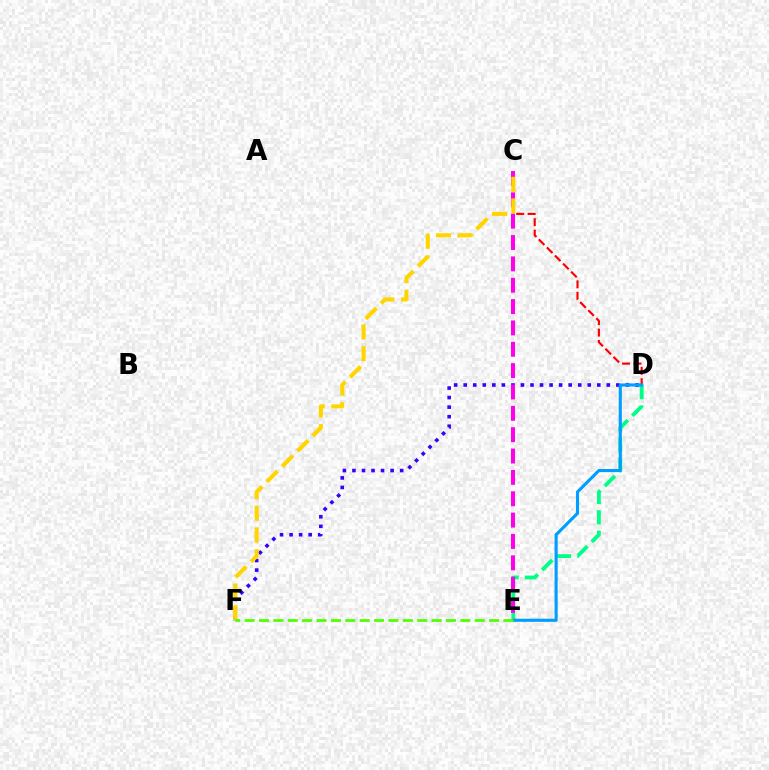{('D', 'F'): [{'color': '#3700ff', 'line_style': 'dotted', 'thickness': 2.59}], ('C', 'D'): [{'color': '#ff0000', 'line_style': 'dashed', 'thickness': 1.55}], ('D', 'E'): [{'color': '#00ff86', 'line_style': 'dashed', 'thickness': 2.77}, {'color': '#009eff', 'line_style': 'solid', 'thickness': 2.25}], ('C', 'E'): [{'color': '#ff00ed', 'line_style': 'dashed', 'thickness': 2.9}], ('C', 'F'): [{'color': '#ffd500', 'line_style': 'dashed', 'thickness': 2.94}], ('E', 'F'): [{'color': '#4fff00', 'line_style': 'dashed', 'thickness': 1.95}]}